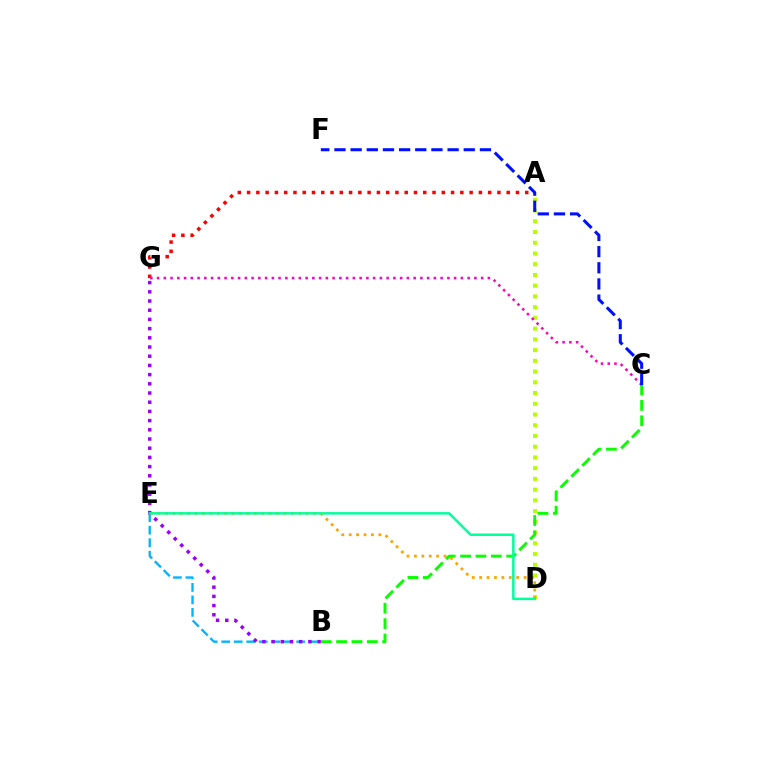{('B', 'E'): [{'color': '#00b5ff', 'line_style': 'dashed', 'thickness': 1.7}], ('A', 'G'): [{'color': '#ff0000', 'line_style': 'dotted', 'thickness': 2.52}], ('A', 'D'): [{'color': '#b3ff00', 'line_style': 'dotted', 'thickness': 2.92}], ('D', 'E'): [{'color': '#ffa500', 'line_style': 'dotted', 'thickness': 2.01}, {'color': '#00ff9d', 'line_style': 'solid', 'thickness': 1.78}], ('B', 'C'): [{'color': '#08ff00', 'line_style': 'dashed', 'thickness': 2.09}], ('C', 'G'): [{'color': '#ff00bd', 'line_style': 'dotted', 'thickness': 1.83}], ('B', 'G'): [{'color': '#9b00ff', 'line_style': 'dotted', 'thickness': 2.5}], ('C', 'F'): [{'color': '#0010ff', 'line_style': 'dashed', 'thickness': 2.2}]}